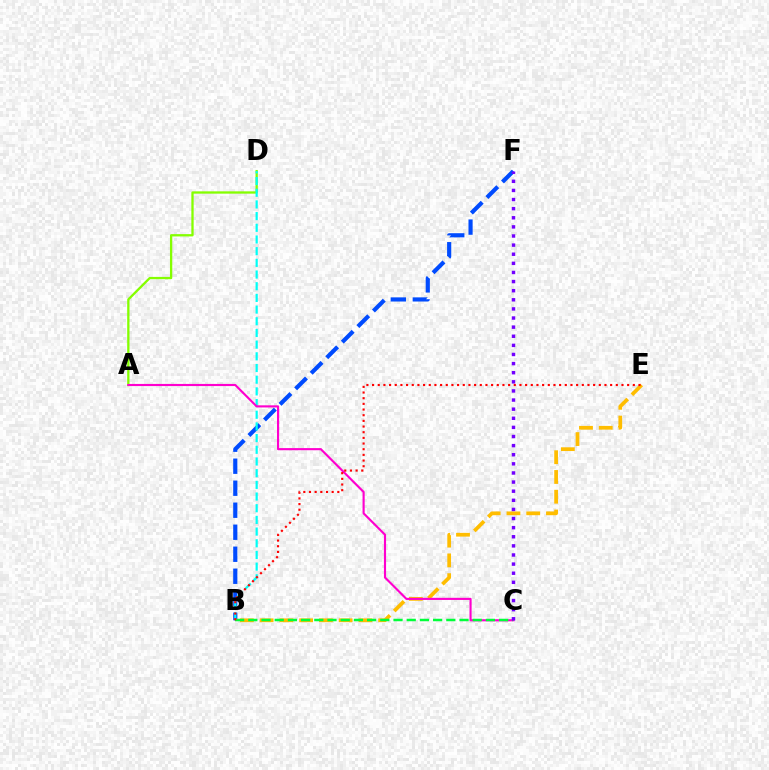{('B', 'F'): [{'color': '#004bff', 'line_style': 'dashed', 'thickness': 2.99}], ('A', 'D'): [{'color': '#84ff00', 'line_style': 'solid', 'thickness': 1.66}], ('B', 'D'): [{'color': '#00fff6', 'line_style': 'dashed', 'thickness': 1.59}], ('B', 'E'): [{'color': '#ffbd00', 'line_style': 'dashed', 'thickness': 2.68}, {'color': '#ff0000', 'line_style': 'dotted', 'thickness': 1.54}], ('A', 'C'): [{'color': '#ff00cf', 'line_style': 'solid', 'thickness': 1.54}], ('B', 'C'): [{'color': '#00ff39', 'line_style': 'dashed', 'thickness': 1.79}], ('C', 'F'): [{'color': '#7200ff', 'line_style': 'dotted', 'thickness': 2.48}]}